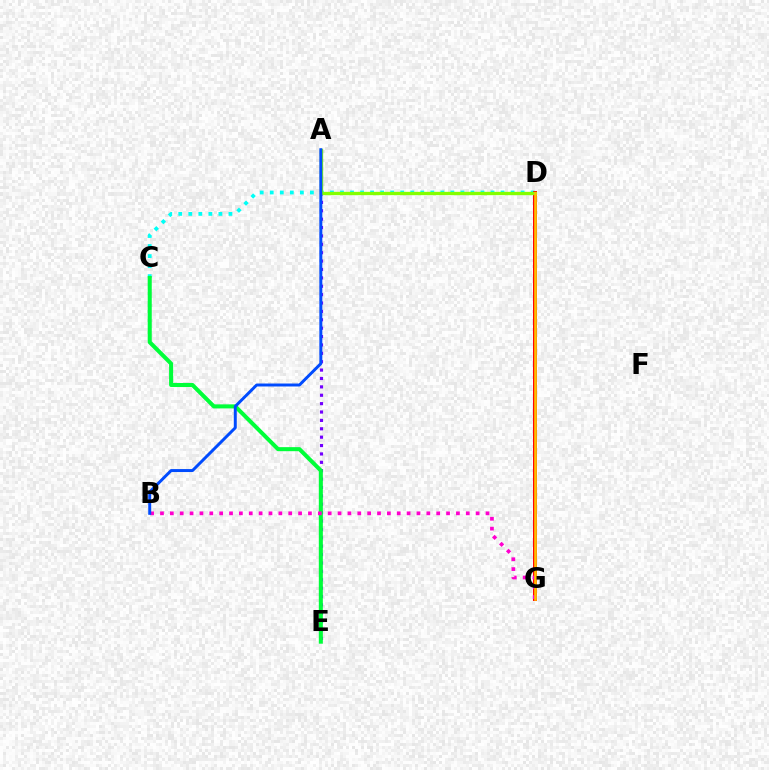{('C', 'D'): [{'color': '#00fff6', 'line_style': 'dotted', 'thickness': 2.73}], ('D', 'G'): [{'color': '#ff0000', 'line_style': 'solid', 'thickness': 2.84}, {'color': '#ffbd00', 'line_style': 'solid', 'thickness': 1.91}], ('A', 'E'): [{'color': '#7200ff', 'line_style': 'dotted', 'thickness': 2.28}], ('A', 'D'): [{'color': '#84ff00', 'line_style': 'solid', 'thickness': 2.4}], ('C', 'E'): [{'color': '#00ff39', 'line_style': 'solid', 'thickness': 2.91}], ('B', 'G'): [{'color': '#ff00cf', 'line_style': 'dotted', 'thickness': 2.68}], ('A', 'B'): [{'color': '#004bff', 'line_style': 'solid', 'thickness': 2.13}]}